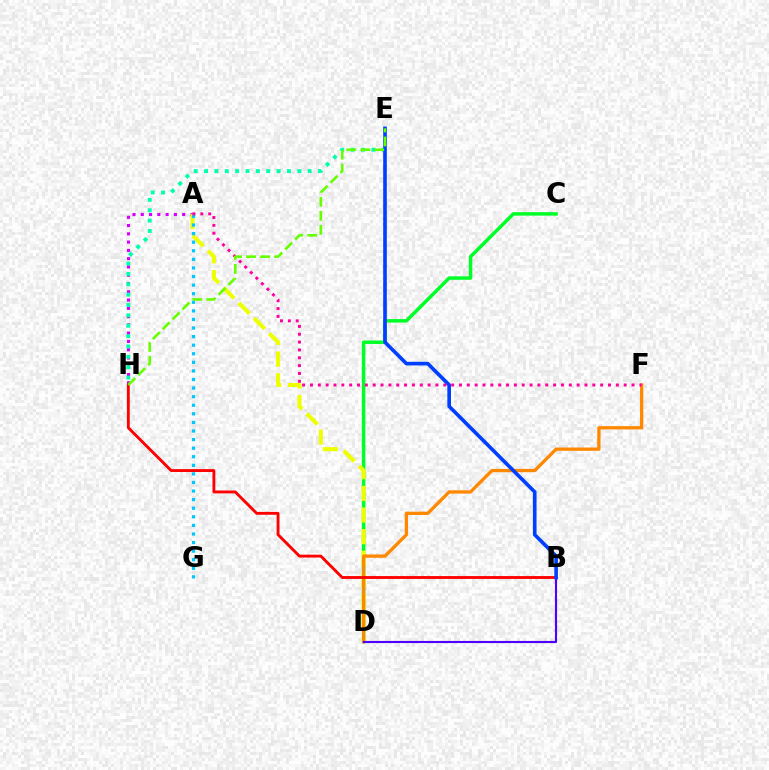{('A', 'H'): [{'color': '#d600ff', 'line_style': 'dotted', 'thickness': 2.25}], ('E', 'H'): [{'color': '#00ffaf', 'line_style': 'dotted', 'thickness': 2.82}, {'color': '#66ff00', 'line_style': 'dashed', 'thickness': 1.9}], ('C', 'D'): [{'color': '#00ff27', 'line_style': 'solid', 'thickness': 2.51}], ('A', 'D'): [{'color': '#eeff00', 'line_style': 'dashed', 'thickness': 2.94}], ('D', 'F'): [{'color': '#ff8800', 'line_style': 'solid', 'thickness': 2.37}], ('B', 'D'): [{'color': '#4f00ff', 'line_style': 'solid', 'thickness': 1.53}], ('B', 'H'): [{'color': '#ff0000', 'line_style': 'solid', 'thickness': 2.06}], ('B', 'E'): [{'color': '#003fff', 'line_style': 'solid', 'thickness': 2.62}], ('A', 'G'): [{'color': '#00c7ff', 'line_style': 'dotted', 'thickness': 2.33}], ('A', 'F'): [{'color': '#ff00a0', 'line_style': 'dotted', 'thickness': 2.13}]}